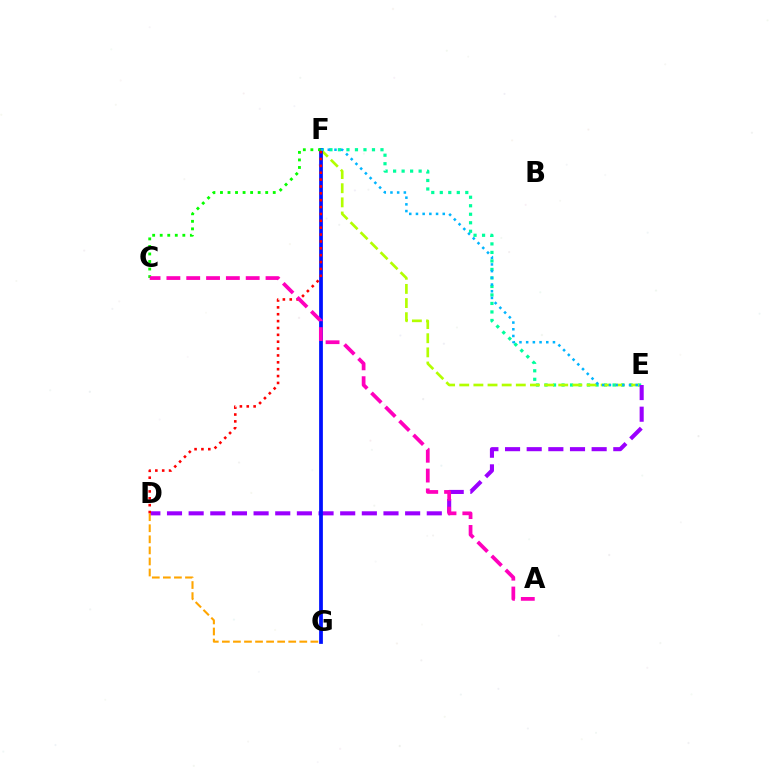{('E', 'F'): [{'color': '#00ff9d', 'line_style': 'dotted', 'thickness': 2.31}, {'color': '#b3ff00', 'line_style': 'dashed', 'thickness': 1.92}, {'color': '#00b5ff', 'line_style': 'dotted', 'thickness': 1.82}], ('D', 'E'): [{'color': '#9b00ff', 'line_style': 'dashed', 'thickness': 2.94}], ('F', 'G'): [{'color': '#0010ff', 'line_style': 'solid', 'thickness': 2.7}], ('C', 'F'): [{'color': '#08ff00', 'line_style': 'dotted', 'thickness': 2.05}], ('D', 'F'): [{'color': '#ff0000', 'line_style': 'dotted', 'thickness': 1.87}], ('A', 'C'): [{'color': '#ff00bd', 'line_style': 'dashed', 'thickness': 2.69}], ('D', 'G'): [{'color': '#ffa500', 'line_style': 'dashed', 'thickness': 1.5}]}